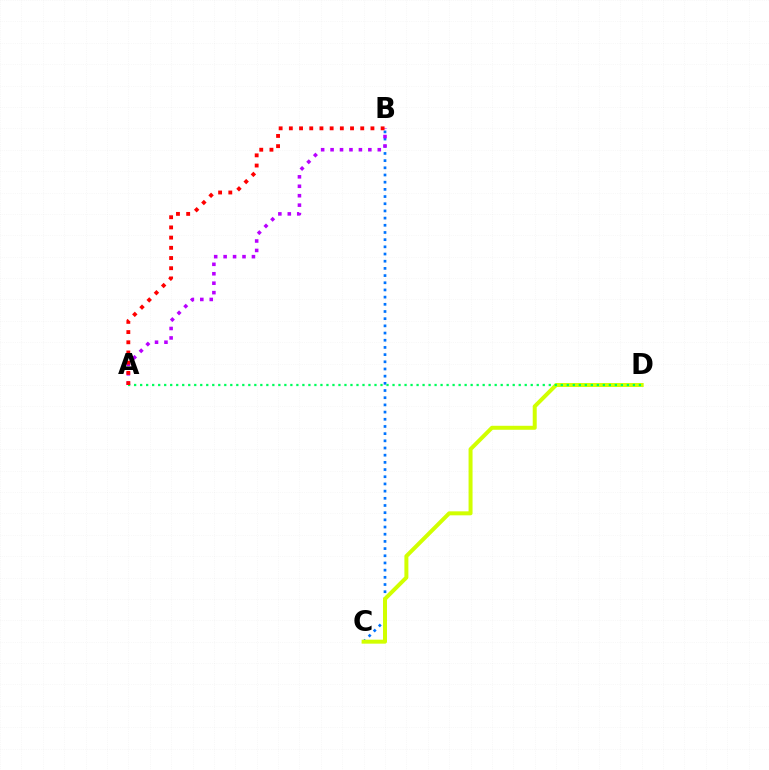{('B', 'C'): [{'color': '#0074ff', 'line_style': 'dotted', 'thickness': 1.95}], ('C', 'D'): [{'color': '#d1ff00', 'line_style': 'solid', 'thickness': 2.87}], ('A', 'D'): [{'color': '#00ff5c', 'line_style': 'dotted', 'thickness': 1.63}], ('A', 'B'): [{'color': '#b900ff', 'line_style': 'dotted', 'thickness': 2.57}, {'color': '#ff0000', 'line_style': 'dotted', 'thickness': 2.77}]}